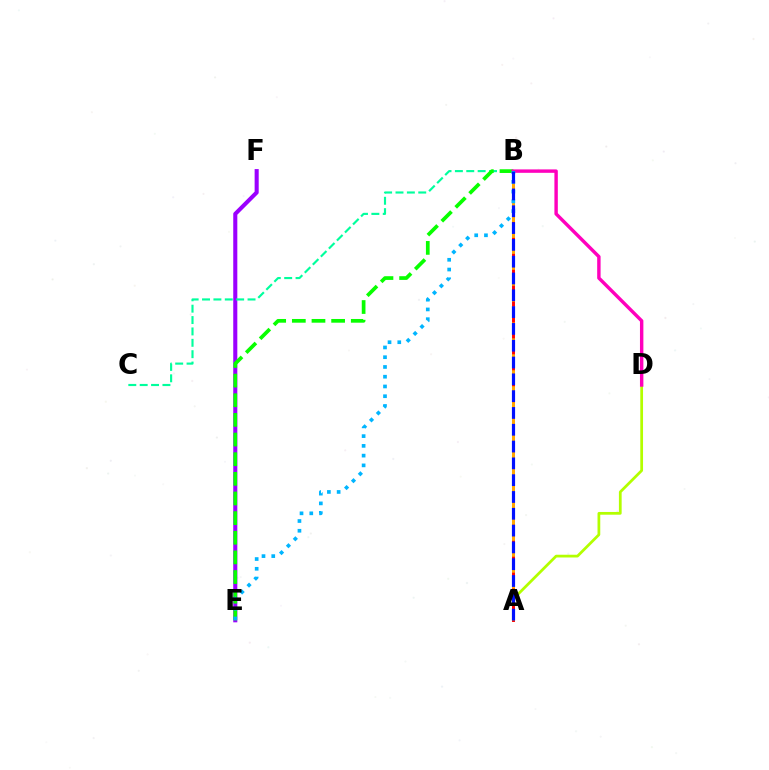{('A', 'D'): [{'color': '#b3ff00', 'line_style': 'solid', 'thickness': 1.98}], ('E', 'F'): [{'color': '#9b00ff', 'line_style': 'solid', 'thickness': 2.93}], ('B', 'C'): [{'color': '#00ff9d', 'line_style': 'dashed', 'thickness': 1.55}], ('A', 'B'): [{'color': '#ff0000', 'line_style': 'solid', 'thickness': 2.1}, {'color': '#ffa500', 'line_style': 'dashed', 'thickness': 2.17}, {'color': '#0010ff', 'line_style': 'dashed', 'thickness': 2.28}], ('B', 'E'): [{'color': '#08ff00', 'line_style': 'dashed', 'thickness': 2.67}, {'color': '#00b5ff', 'line_style': 'dotted', 'thickness': 2.65}], ('B', 'D'): [{'color': '#ff00bd', 'line_style': 'solid', 'thickness': 2.46}]}